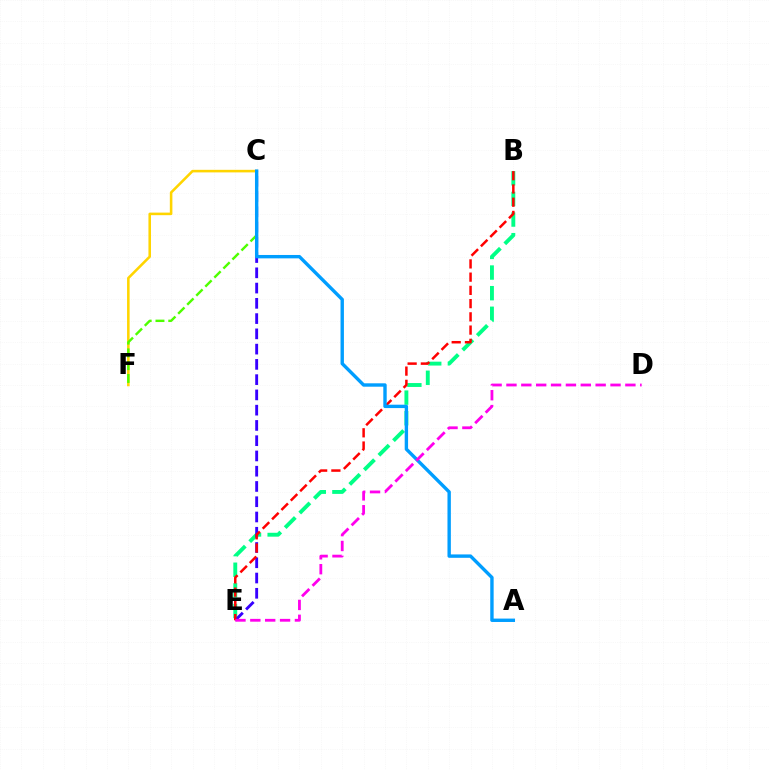{('B', 'E'): [{'color': '#00ff86', 'line_style': 'dashed', 'thickness': 2.8}, {'color': '#ff0000', 'line_style': 'dashed', 'thickness': 1.8}], ('C', 'E'): [{'color': '#3700ff', 'line_style': 'dashed', 'thickness': 2.07}], ('C', 'F'): [{'color': '#ffd500', 'line_style': 'solid', 'thickness': 1.85}, {'color': '#4fff00', 'line_style': 'dashed', 'thickness': 1.74}], ('A', 'C'): [{'color': '#009eff', 'line_style': 'solid', 'thickness': 2.44}], ('D', 'E'): [{'color': '#ff00ed', 'line_style': 'dashed', 'thickness': 2.02}]}